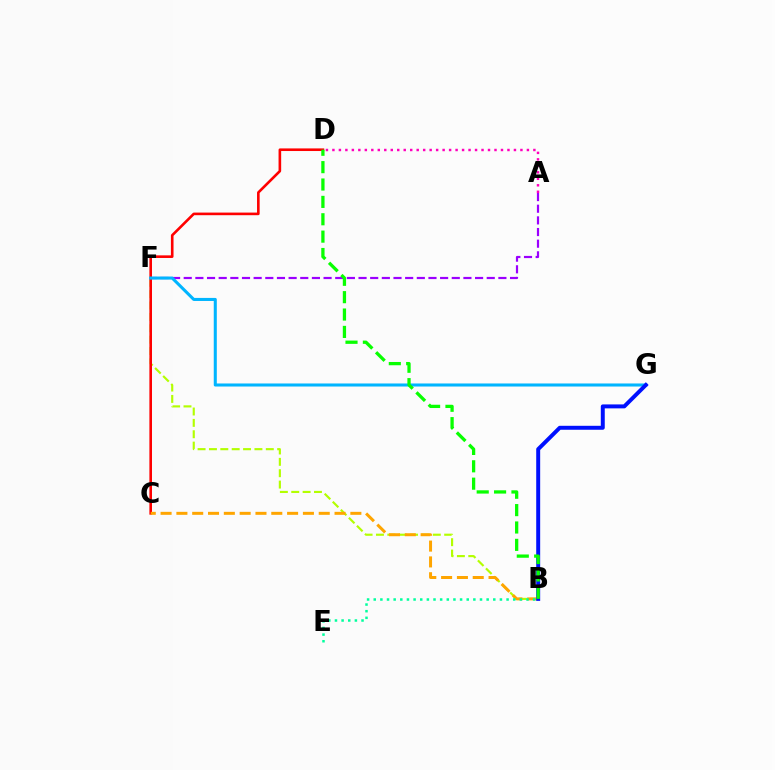{('A', 'D'): [{'color': '#ff00bd', 'line_style': 'dotted', 'thickness': 1.76}], ('A', 'F'): [{'color': '#9b00ff', 'line_style': 'dashed', 'thickness': 1.58}], ('B', 'F'): [{'color': '#b3ff00', 'line_style': 'dashed', 'thickness': 1.54}], ('C', 'D'): [{'color': '#ff0000', 'line_style': 'solid', 'thickness': 1.88}], ('F', 'G'): [{'color': '#00b5ff', 'line_style': 'solid', 'thickness': 2.2}], ('B', 'C'): [{'color': '#ffa500', 'line_style': 'dashed', 'thickness': 2.15}], ('B', 'G'): [{'color': '#0010ff', 'line_style': 'solid', 'thickness': 2.85}], ('B', 'E'): [{'color': '#00ff9d', 'line_style': 'dotted', 'thickness': 1.8}], ('B', 'D'): [{'color': '#08ff00', 'line_style': 'dashed', 'thickness': 2.36}]}